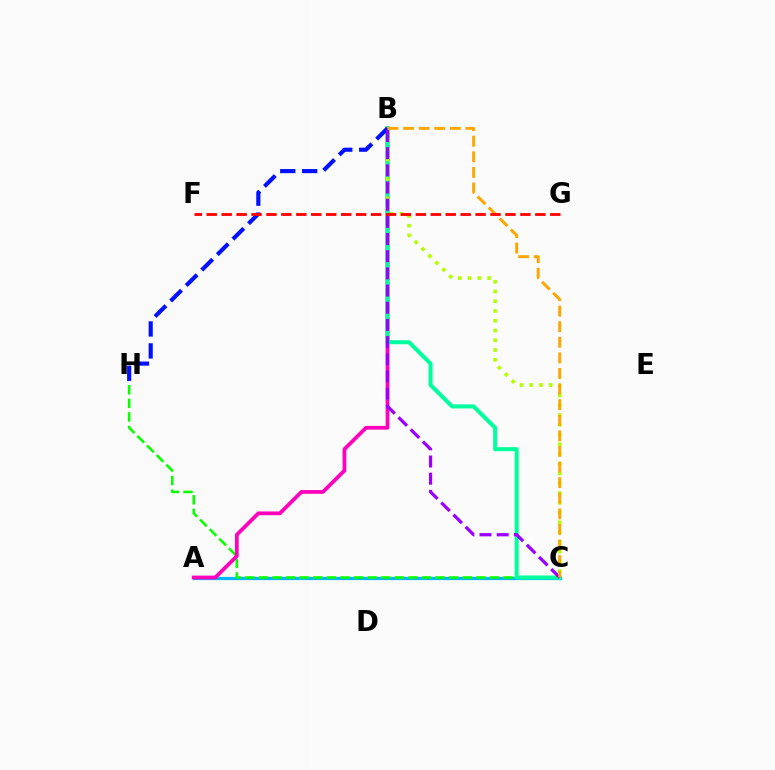{('A', 'C'): [{'color': '#00b5ff', 'line_style': 'solid', 'thickness': 2.31}], ('C', 'H'): [{'color': '#08ff00', 'line_style': 'dashed', 'thickness': 1.85}], ('A', 'B'): [{'color': '#ff00bd', 'line_style': 'solid', 'thickness': 2.71}], ('B', 'C'): [{'color': '#00ff9d', 'line_style': 'solid', 'thickness': 2.91}, {'color': '#b3ff00', 'line_style': 'dotted', 'thickness': 2.65}, {'color': '#9b00ff', 'line_style': 'dashed', 'thickness': 2.33}, {'color': '#ffa500', 'line_style': 'dashed', 'thickness': 2.12}], ('B', 'H'): [{'color': '#0010ff', 'line_style': 'dashed', 'thickness': 2.98}], ('F', 'G'): [{'color': '#ff0000', 'line_style': 'dashed', 'thickness': 2.03}]}